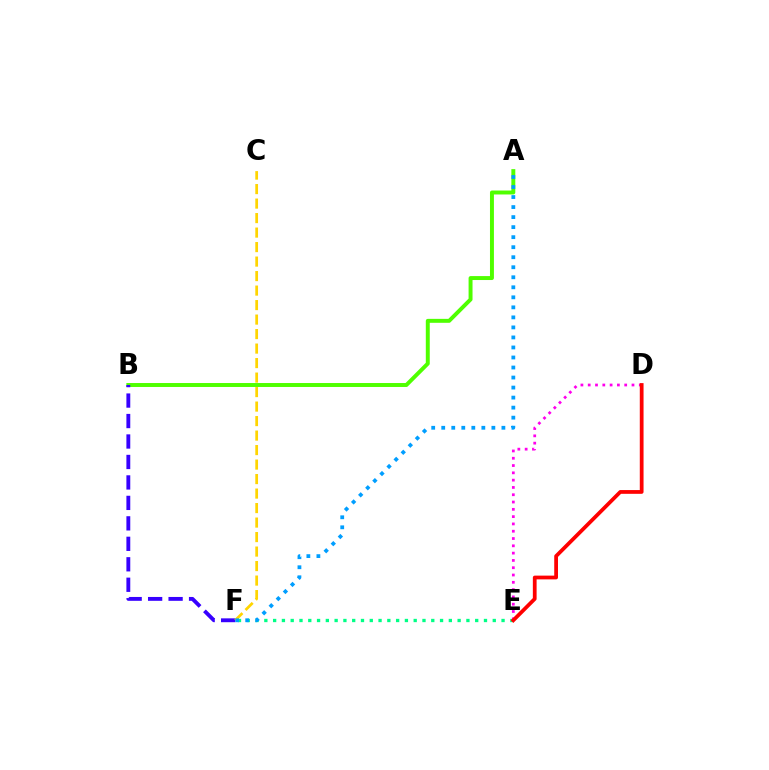{('E', 'F'): [{'color': '#00ff86', 'line_style': 'dotted', 'thickness': 2.39}], ('D', 'E'): [{'color': '#ff00ed', 'line_style': 'dotted', 'thickness': 1.98}, {'color': '#ff0000', 'line_style': 'solid', 'thickness': 2.71}], ('A', 'B'): [{'color': '#4fff00', 'line_style': 'solid', 'thickness': 2.84}], ('B', 'F'): [{'color': '#3700ff', 'line_style': 'dashed', 'thickness': 2.78}], ('C', 'F'): [{'color': '#ffd500', 'line_style': 'dashed', 'thickness': 1.97}], ('A', 'F'): [{'color': '#009eff', 'line_style': 'dotted', 'thickness': 2.72}]}